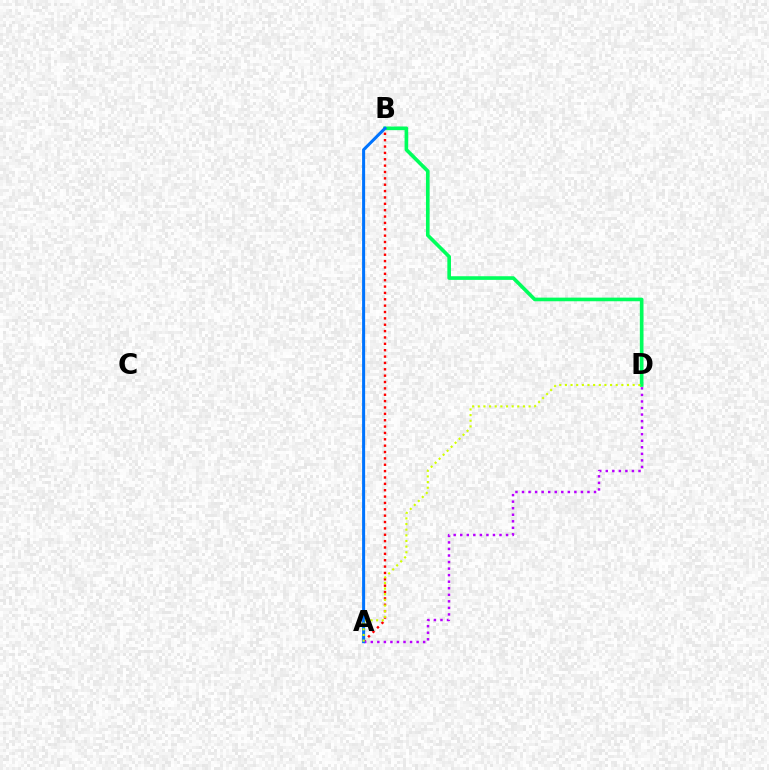{('A', 'B'): [{'color': '#ff0000', 'line_style': 'dotted', 'thickness': 1.73}, {'color': '#0074ff', 'line_style': 'solid', 'thickness': 2.19}], ('A', 'D'): [{'color': '#b900ff', 'line_style': 'dotted', 'thickness': 1.78}, {'color': '#d1ff00', 'line_style': 'dotted', 'thickness': 1.53}], ('B', 'D'): [{'color': '#00ff5c', 'line_style': 'solid', 'thickness': 2.62}]}